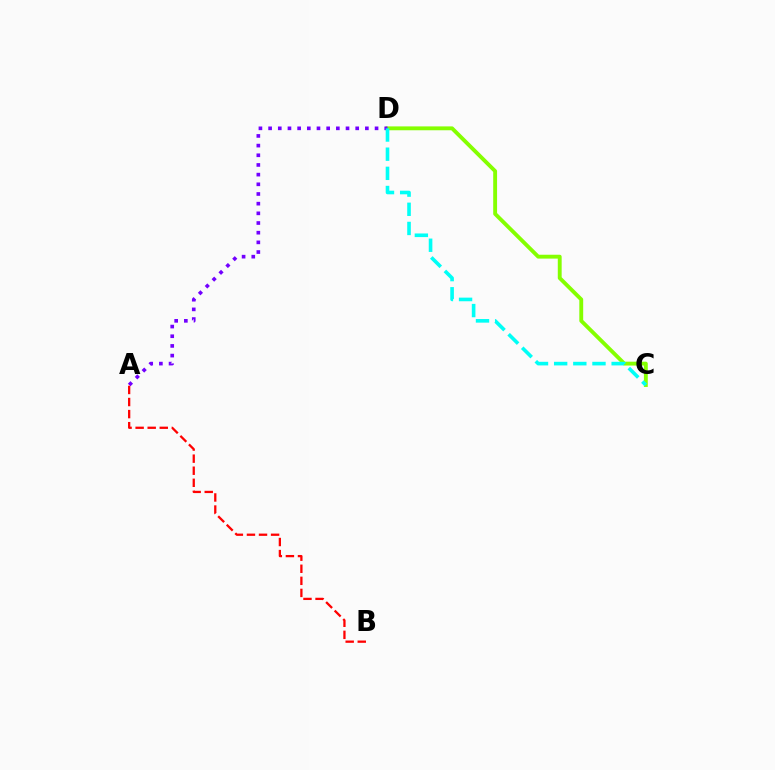{('C', 'D'): [{'color': '#84ff00', 'line_style': 'solid', 'thickness': 2.79}, {'color': '#00fff6', 'line_style': 'dashed', 'thickness': 2.6}], ('A', 'D'): [{'color': '#7200ff', 'line_style': 'dotted', 'thickness': 2.63}], ('A', 'B'): [{'color': '#ff0000', 'line_style': 'dashed', 'thickness': 1.64}]}